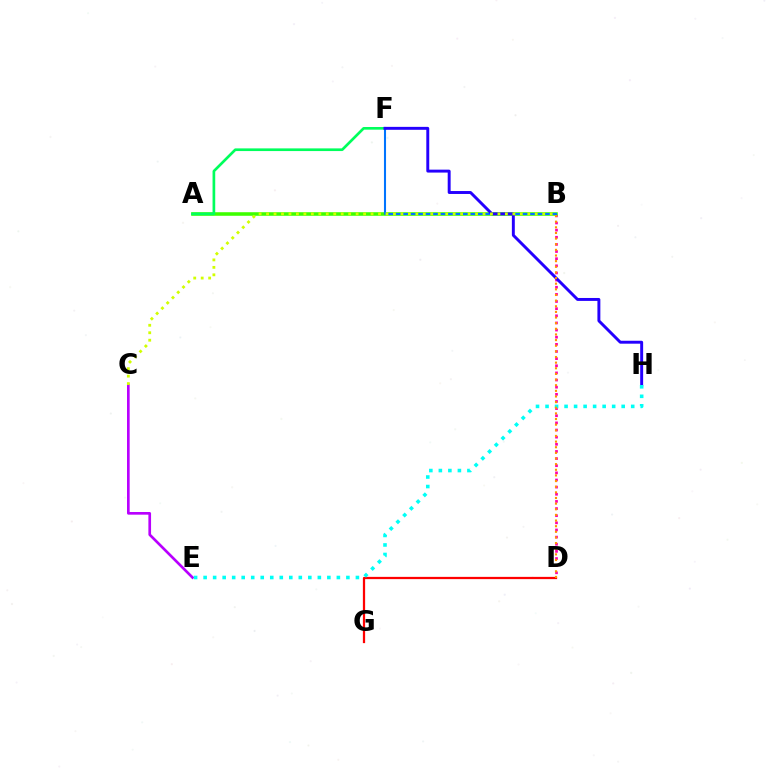{('B', 'D'): [{'color': '#ff00ac', 'line_style': 'dotted', 'thickness': 1.94}, {'color': '#ff9400', 'line_style': 'dotted', 'thickness': 1.53}], ('A', 'B'): [{'color': '#3dff00', 'line_style': 'solid', 'thickness': 2.56}], ('A', 'F'): [{'color': '#00ff5c', 'line_style': 'solid', 'thickness': 1.93}], ('D', 'G'): [{'color': '#ff0000', 'line_style': 'solid', 'thickness': 1.62}], ('B', 'F'): [{'color': '#0074ff', 'line_style': 'solid', 'thickness': 1.5}], ('F', 'H'): [{'color': '#2500ff', 'line_style': 'solid', 'thickness': 2.11}], ('C', 'E'): [{'color': '#b900ff', 'line_style': 'solid', 'thickness': 1.92}], ('B', 'C'): [{'color': '#d1ff00', 'line_style': 'dotted', 'thickness': 2.03}], ('E', 'H'): [{'color': '#00fff6', 'line_style': 'dotted', 'thickness': 2.59}]}